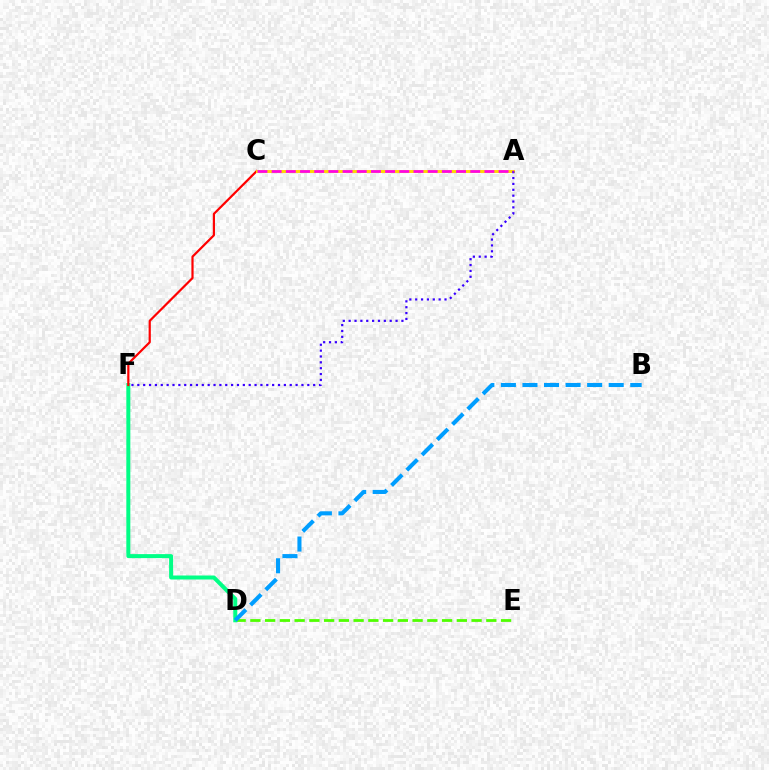{('D', 'E'): [{'color': '#4fff00', 'line_style': 'dashed', 'thickness': 2.0}], ('D', 'F'): [{'color': '#00ff86', 'line_style': 'solid', 'thickness': 2.87}], ('C', 'F'): [{'color': '#ff0000', 'line_style': 'solid', 'thickness': 1.59}], ('A', 'C'): [{'color': '#ffd500', 'line_style': 'solid', 'thickness': 2.11}, {'color': '#ff00ed', 'line_style': 'dashed', 'thickness': 1.93}], ('B', 'D'): [{'color': '#009eff', 'line_style': 'dashed', 'thickness': 2.93}], ('A', 'F'): [{'color': '#3700ff', 'line_style': 'dotted', 'thickness': 1.59}]}